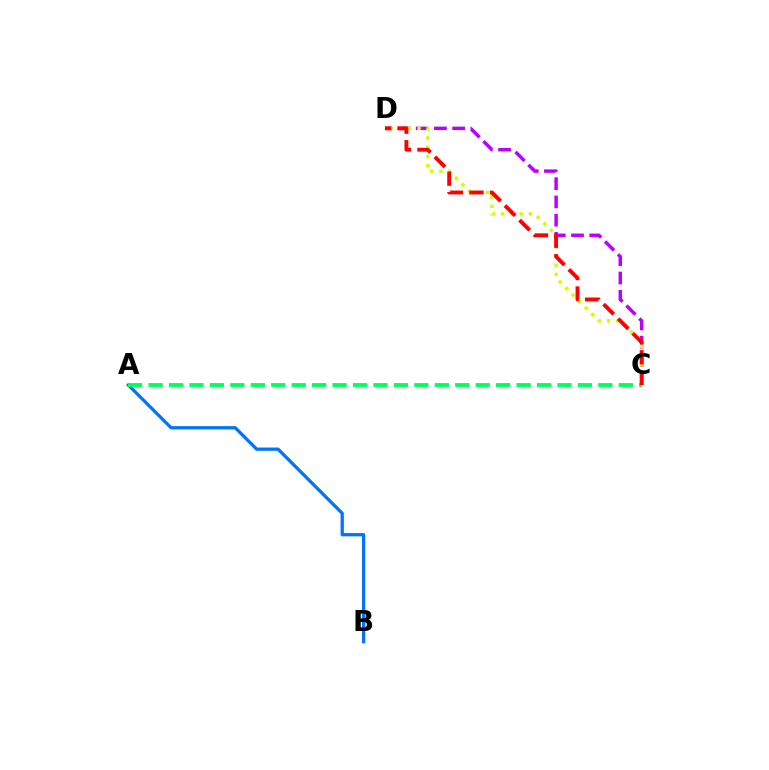{('A', 'B'): [{'color': '#0074ff', 'line_style': 'solid', 'thickness': 2.36}], ('C', 'D'): [{'color': '#b900ff', 'line_style': 'dashed', 'thickness': 2.48}, {'color': '#d1ff00', 'line_style': 'dotted', 'thickness': 2.5}, {'color': '#ff0000', 'line_style': 'dashed', 'thickness': 2.79}], ('A', 'C'): [{'color': '#00ff5c', 'line_style': 'dashed', 'thickness': 2.78}]}